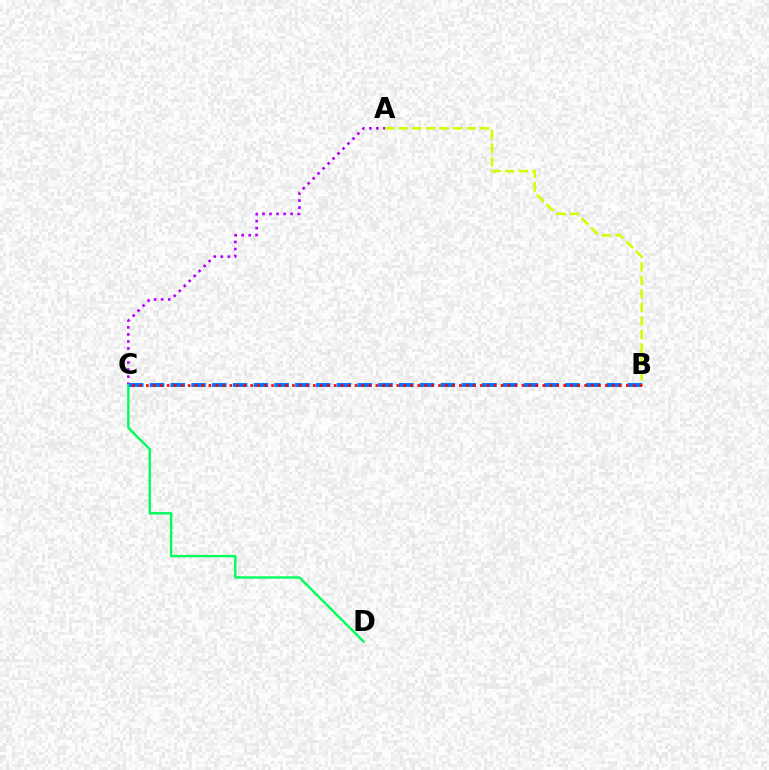{('A', 'C'): [{'color': '#b900ff', 'line_style': 'dotted', 'thickness': 1.91}], ('C', 'D'): [{'color': '#00ff5c', 'line_style': 'solid', 'thickness': 1.73}], ('B', 'C'): [{'color': '#0074ff', 'line_style': 'dashed', 'thickness': 2.82}, {'color': '#ff0000', 'line_style': 'dotted', 'thickness': 1.89}], ('A', 'B'): [{'color': '#d1ff00', 'line_style': 'dashed', 'thickness': 1.84}]}